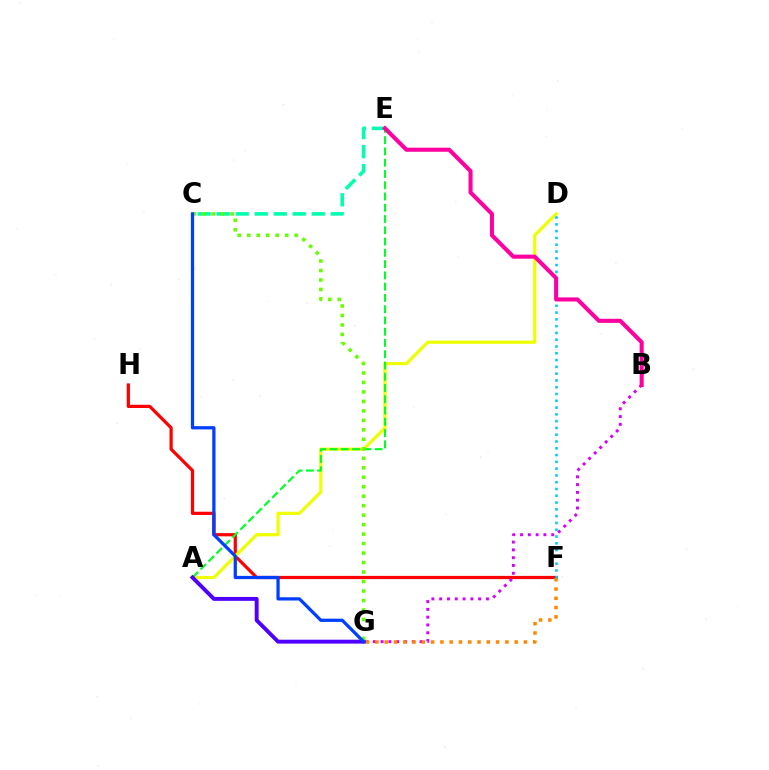{('F', 'H'): [{'color': '#ff0000', 'line_style': 'solid', 'thickness': 2.32}], ('B', 'G'): [{'color': '#d600ff', 'line_style': 'dotted', 'thickness': 2.12}], ('F', 'G'): [{'color': '#ff8800', 'line_style': 'dotted', 'thickness': 2.52}], ('A', 'D'): [{'color': '#eeff00', 'line_style': 'solid', 'thickness': 2.3}], ('A', 'E'): [{'color': '#00ff27', 'line_style': 'dashed', 'thickness': 1.53}], ('D', 'F'): [{'color': '#00c7ff', 'line_style': 'dotted', 'thickness': 1.84}], ('C', 'E'): [{'color': '#00ffaf', 'line_style': 'dashed', 'thickness': 2.58}], ('A', 'G'): [{'color': '#4f00ff', 'line_style': 'solid', 'thickness': 2.81}], ('C', 'G'): [{'color': '#66ff00', 'line_style': 'dotted', 'thickness': 2.58}, {'color': '#003fff', 'line_style': 'solid', 'thickness': 2.33}], ('B', 'E'): [{'color': '#ff00a0', 'line_style': 'solid', 'thickness': 2.94}]}